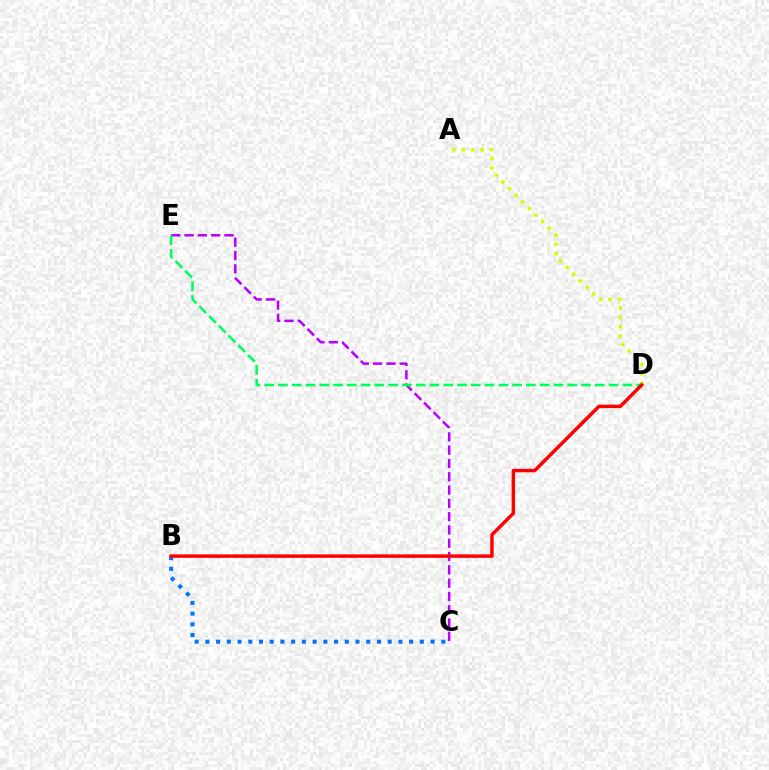{('A', 'D'): [{'color': '#d1ff00', 'line_style': 'dotted', 'thickness': 2.54}], ('C', 'E'): [{'color': '#b900ff', 'line_style': 'dashed', 'thickness': 1.81}], ('B', 'C'): [{'color': '#0074ff', 'line_style': 'dotted', 'thickness': 2.91}], ('D', 'E'): [{'color': '#00ff5c', 'line_style': 'dashed', 'thickness': 1.87}], ('B', 'D'): [{'color': '#ff0000', 'line_style': 'solid', 'thickness': 2.48}]}